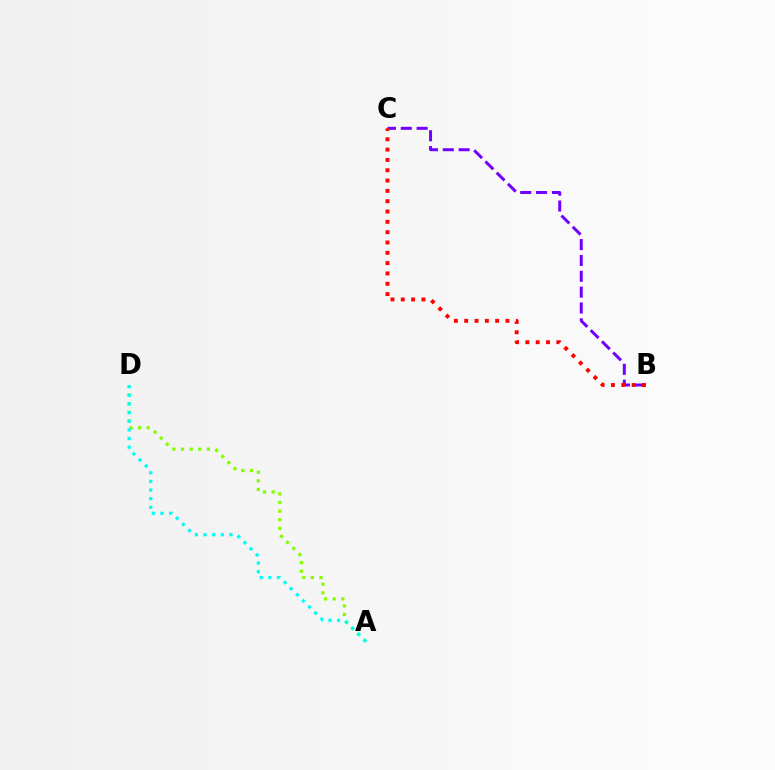{('A', 'D'): [{'color': '#84ff00', 'line_style': 'dotted', 'thickness': 2.35}, {'color': '#00fff6', 'line_style': 'dotted', 'thickness': 2.35}], ('B', 'C'): [{'color': '#7200ff', 'line_style': 'dashed', 'thickness': 2.15}, {'color': '#ff0000', 'line_style': 'dotted', 'thickness': 2.8}]}